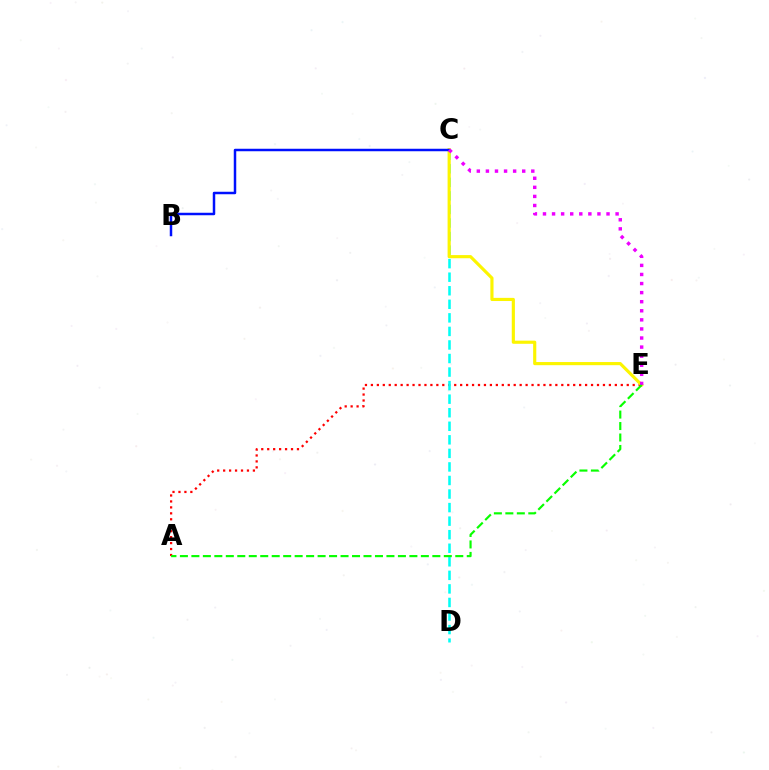{('A', 'E'): [{'color': '#ff0000', 'line_style': 'dotted', 'thickness': 1.62}, {'color': '#08ff00', 'line_style': 'dashed', 'thickness': 1.56}], ('C', 'D'): [{'color': '#00fff6', 'line_style': 'dashed', 'thickness': 1.84}], ('C', 'E'): [{'color': '#fcf500', 'line_style': 'solid', 'thickness': 2.27}, {'color': '#ee00ff', 'line_style': 'dotted', 'thickness': 2.47}], ('B', 'C'): [{'color': '#0010ff', 'line_style': 'solid', 'thickness': 1.79}]}